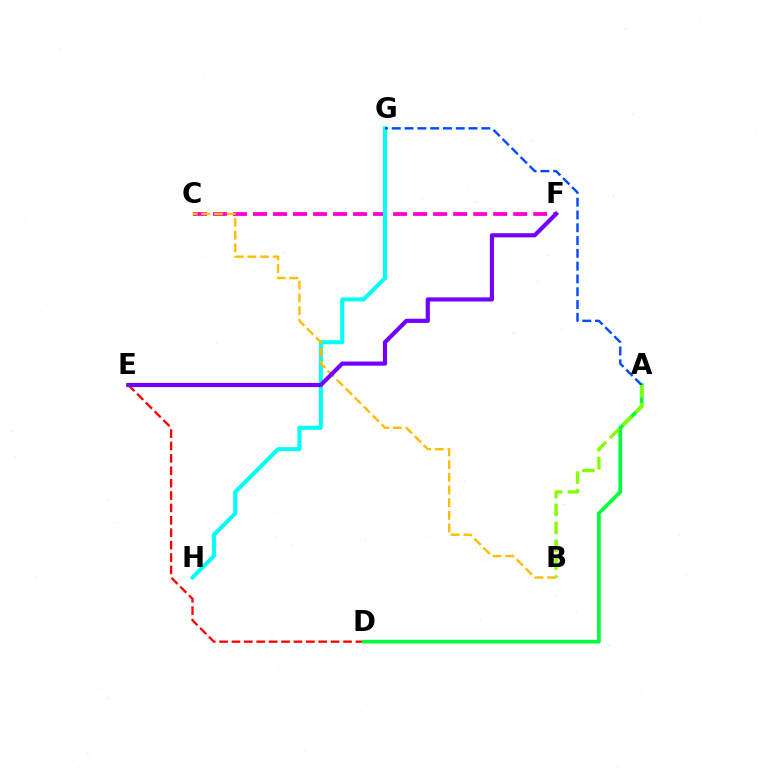{('D', 'E'): [{'color': '#ff0000', 'line_style': 'dashed', 'thickness': 1.68}], ('C', 'F'): [{'color': '#ff00cf', 'line_style': 'dashed', 'thickness': 2.72}], ('G', 'H'): [{'color': '#00fff6', 'line_style': 'solid', 'thickness': 2.9}], ('A', 'D'): [{'color': '#00ff39', 'line_style': 'solid', 'thickness': 2.66}], ('B', 'C'): [{'color': '#ffbd00', 'line_style': 'dashed', 'thickness': 1.72}], ('A', 'G'): [{'color': '#004bff', 'line_style': 'dashed', 'thickness': 1.74}], ('E', 'F'): [{'color': '#7200ff', 'line_style': 'solid', 'thickness': 2.99}], ('A', 'B'): [{'color': '#84ff00', 'line_style': 'dashed', 'thickness': 2.43}]}